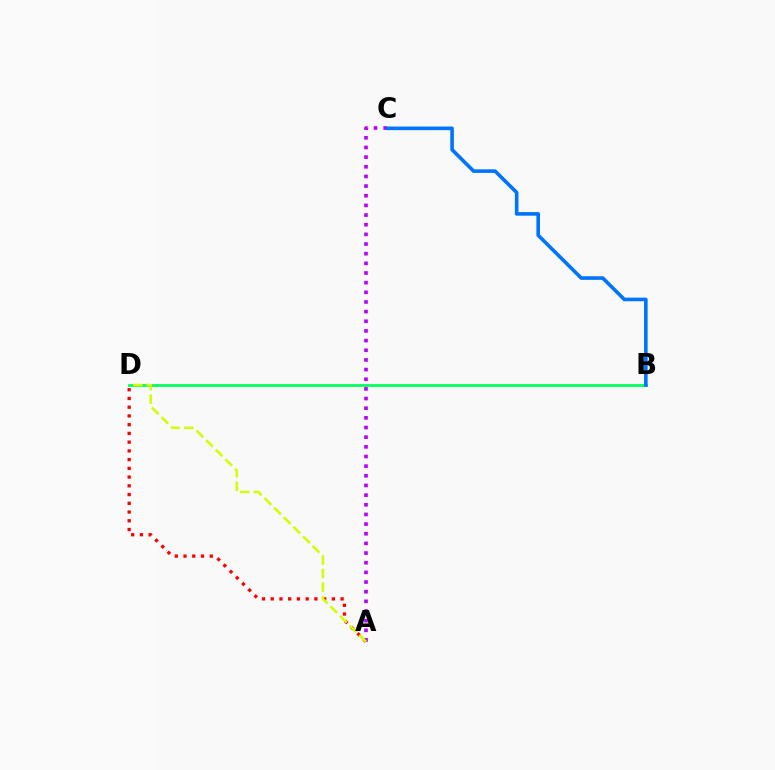{('B', 'D'): [{'color': '#00ff5c', 'line_style': 'solid', 'thickness': 1.97}], ('A', 'C'): [{'color': '#b900ff', 'line_style': 'dotted', 'thickness': 2.62}], ('A', 'D'): [{'color': '#ff0000', 'line_style': 'dotted', 'thickness': 2.37}, {'color': '#d1ff00', 'line_style': 'dashed', 'thickness': 1.84}], ('B', 'C'): [{'color': '#0074ff', 'line_style': 'solid', 'thickness': 2.6}]}